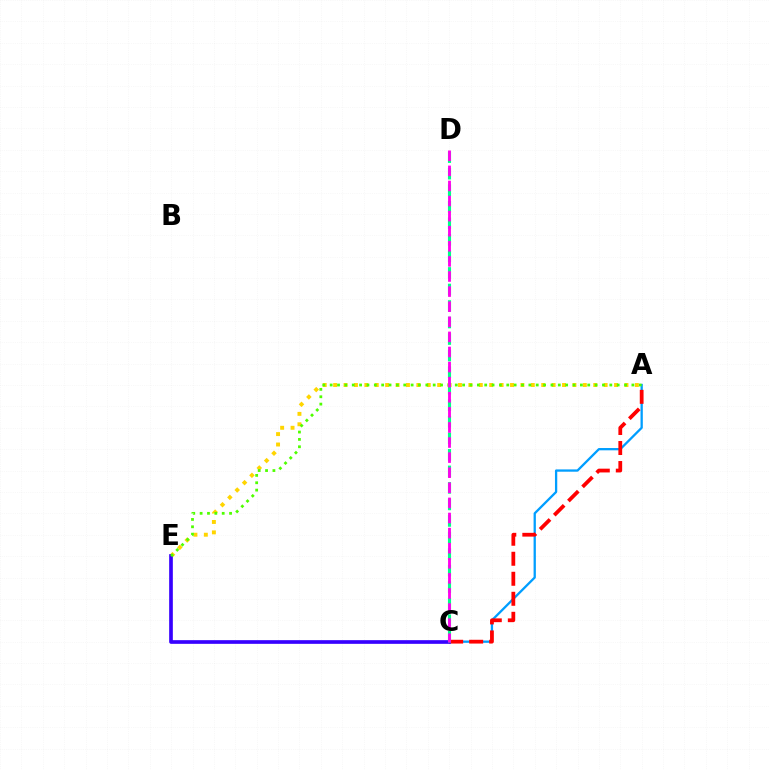{('A', 'C'): [{'color': '#009eff', 'line_style': 'solid', 'thickness': 1.65}, {'color': '#ff0000', 'line_style': 'dashed', 'thickness': 2.72}], ('A', 'E'): [{'color': '#ffd500', 'line_style': 'dotted', 'thickness': 2.83}, {'color': '#4fff00', 'line_style': 'dotted', 'thickness': 2.0}], ('C', 'E'): [{'color': '#3700ff', 'line_style': 'solid', 'thickness': 2.64}], ('C', 'D'): [{'color': '#00ff86', 'line_style': 'dashed', 'thickness': 2.25}, {'color': '#ff00ed', 'line_style': 'dashed', 'thickness': 2.05}]}